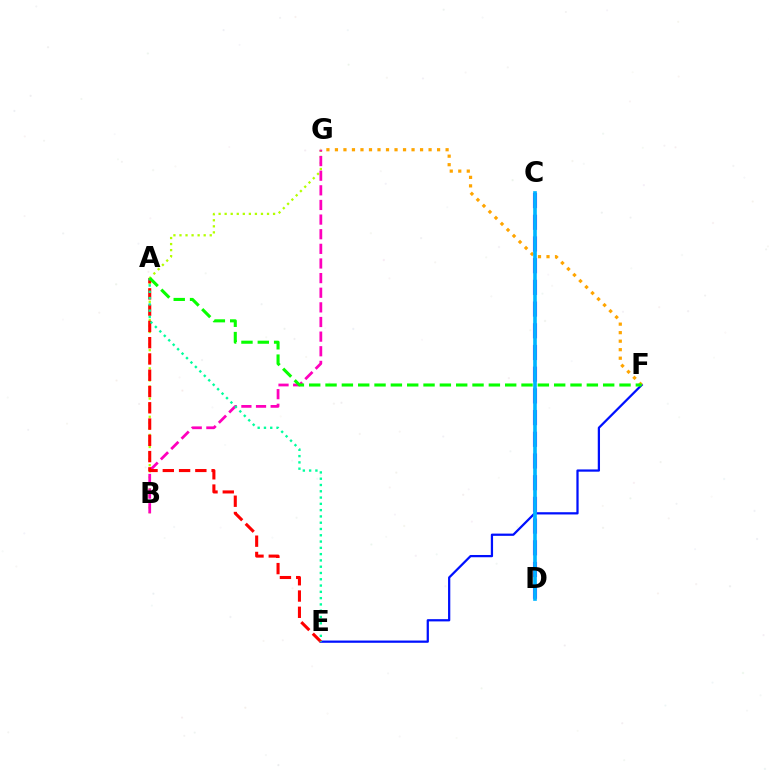{('E', 'F'): [{'color': '#0010ff', 'line_style': 'solid', 'thickness': 1.62}], ('B', 'G'): [{'color': '#b3ff00', 'line_style': 'dotted', 'thickness': 1.64}, {'color': '#ff00bd', 'line_style': 'dashed', 'thickness': 1.99}], ('F', 'G'): [{'color': '#ffa500', 'line_style': 'dotted', 'thickness': 2.31}], ('A', 'E'): [{'color': '#ff0000', 'line_style': 'dashed', 'thickness': 2.21}, {'color': '#00ff9d', 'line_style': 'dotted', 'thickness': 1.71}], ('C', 'D'): [{'color': '#9b00ff', 'line_style': 'dashed', 'thickness': 2.95}, {'color': '#00b5ff', 'line_style': 'solid', 'thickness': 2.63}], ('A', 'F'): [{'color': '#08ff00', 'line_style': 'dashed', 'thickness': 2.22}]}